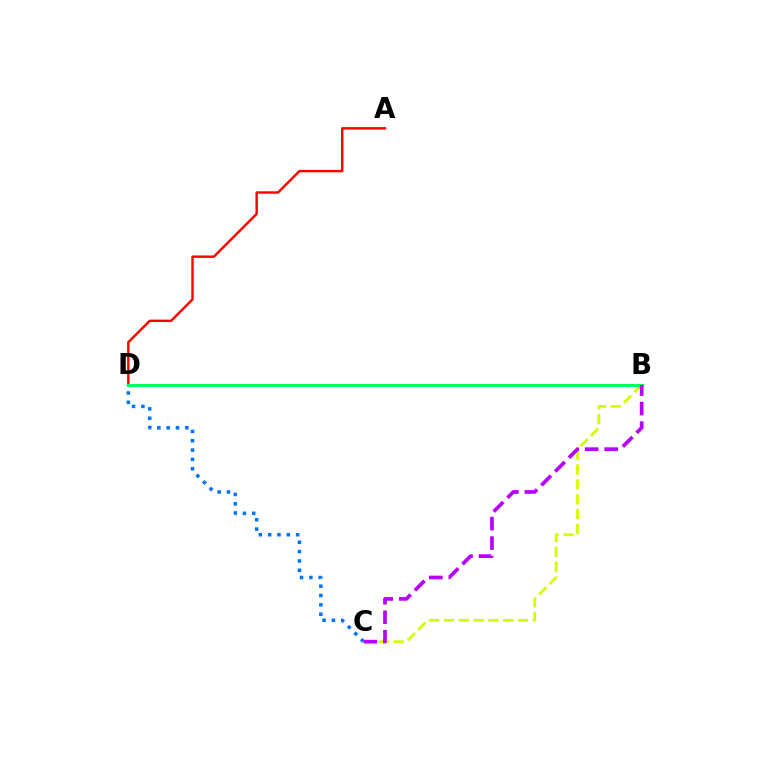{('C', 'D'): [{'color': '#0074ff', 'line_style': 'dotted', 'thickness': 2.53}], ('A', 'D'): [{'color': '#ff0000', 'line_style': 'solid', 'thickness': 1.74}], ('B', 'C'): [{'color': '#d1ff00', 'line_style': 'dashed', 'thickness': 2.01}, {'color': '#b900ff', 'line_style': 'dashed', 'thickness': 2.65}], ('B', 'D'): [{'color': '#00ff5c', 'line_style': 'solid', 'thickness': 2.21}]}